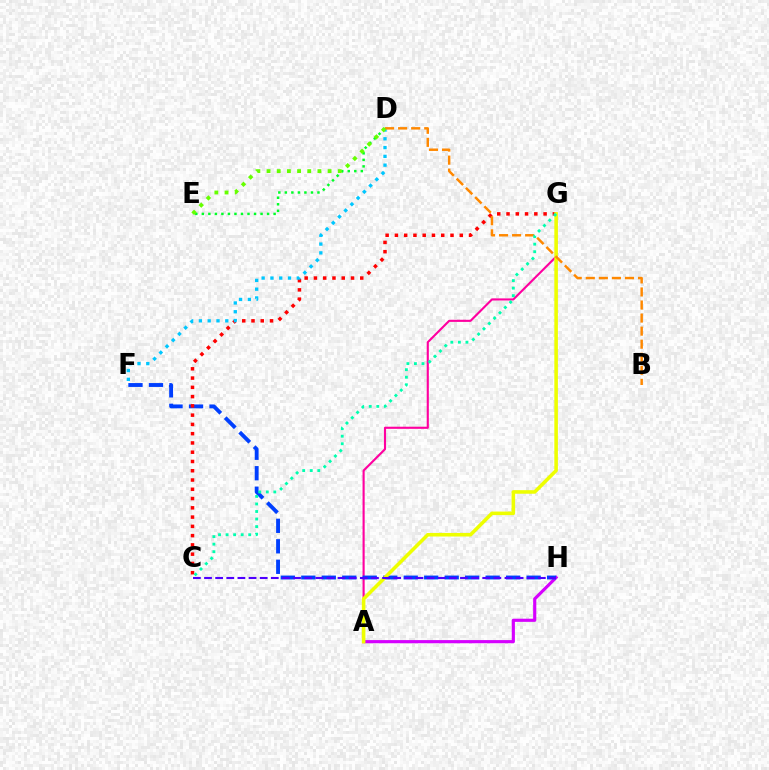{('A', 'H'): [{'color': '#d600ff', 'line_style': 'solid', 'thickness': 2.27}], ('A', 'G'): [{'color': '#ff00a0', 'line_style': 'solid', 'thickness': 1.53}, {'color': '#eeff00', 'line_style': 'solid', 'thickness': 2.57}], ('F', 'H'): [{'color': '#003fff', 'line_style': 'dashed', 'thickness': 2.78}], ('C', 'G'): [{'color': '#ff0000', 'line_style': 'dotted', 'thickness': 2.52}, {'color': '#00ffaf', 'line_style': 'dotted', 'thickness': 2.05}], ('D', 'F'): [{'color': '#00c7ff', 'line_style': 'dotted', 'thickness': 2.39}], ('C', 'H'): [{'color': '#4f00ff', 'line_style': 'dashed', 'thickness': 1.51}], ('B', 'D'): [{'color': '#ff8800', 'line_style': 'dashed', 'thickness': 1.77}], ('D', 'E'): [{'color': '#00ff27', 'line_style': 'dotted', 'thickness': 1.77}, {'color': '#66ff00', 'line_style': 'dotted', 'thickness': 2.76}]}